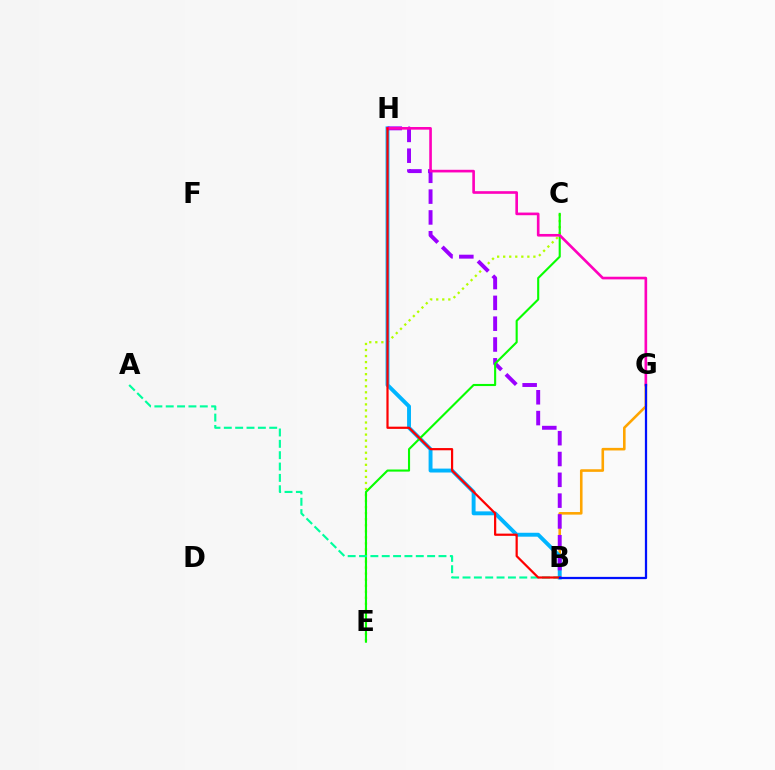{('C', 'E'): [{'color': '#b3ff00', 'line_style': 'dotted', 'thickness': 1.64}, {'color': '#08ff00', 'line_style': 'solid', 'thickness': 1.52}], ('B', 'G'): [{'color': '#ffa500', 'line_style': 'solid', 'thickness': 1.87}, {'color': '#0010ff', 'line_style': 'solid', 'thickness': 1.62}], ('B', 'H'): [{'color': '#00b5ff', 'line_style': 'solid', 'thickness': 2.82}, {'color': '#9b00ff', 'line_style': 'dashed', 'thickness': 2.83}, {'color': '#ff0000', 'line_style': 'solid', 'thickness': 1.59}], ('G', 'H'): [{'color': '#ff00bd', 'line_style': 'solid', 'thickness': 1.9}], ('A', 'B'): [{'color': '#00ff9d', 'line_style': 'dashed', 'thickness': 1.54}]}